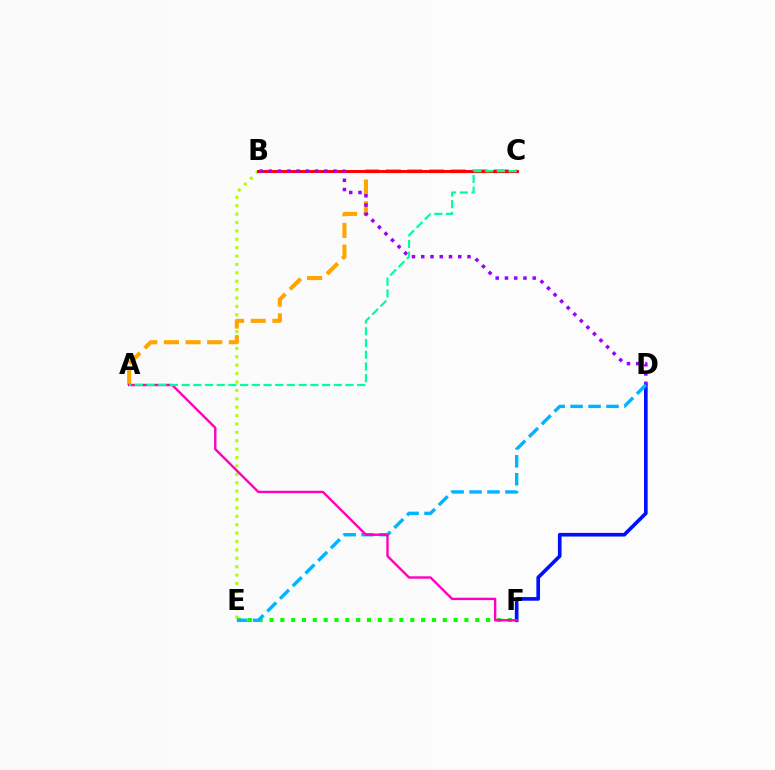{('B', 'E'): [{'color': '#b3ff00', 'line_style': 'dotted', 'thickness': 2.28}], ('D', 'F'): [{'color': '#0010ff', 'line_style': 'solid', 'thickness': 2.62}], ('E', 'F'): [{'color': '#08ff00', 'line_style': 'dotted', 'thickness': 2.94}], ('A', 'C'): [{'color': '#ffa500', 'line_style': 'dashed', 'thickness': 2.94}, {'color': '#00ff9d', 'line_style': 'dashed', 'thickness': 1.59}], ('B', 'C'): [{'color': '#ff0000', 'line_style': 'solid', 'thickness': 2.13}], ('B', 'D'): [{'color': '#9b00ff', 'line_style': 'dotted', 'thickness': 2.51}], ('D', 'E'): [{'color': '#00b5ff', 'line_style': 'dashed', 'thickness': 2.44}], ('A', 'F'): [{'color': '#ff00bd', 'line_style': 'solid', 'thickness': 1.72}]}